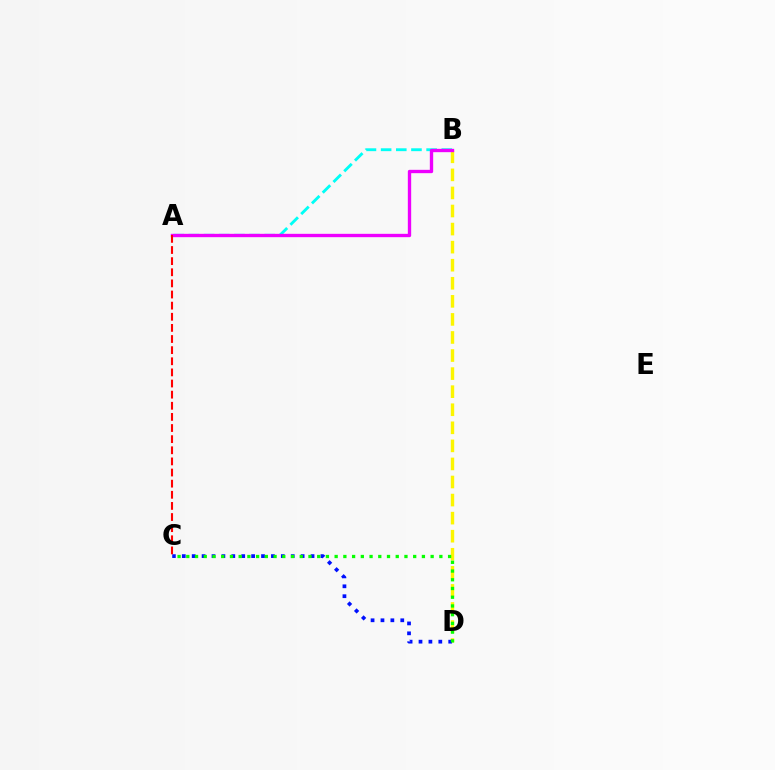{('B', 'D'): [{'color': '#fcf500', 'line_style': 'dashed', 'thickness': 2.45}], ('A', 'B'): [{'color': '#00fff6', 'line_style': 'dashed', 'thickness': 2.06}, {'color': '#ee00ff', 'line_style': 'solid', 'thickness': 2.41}], ('C', 'D'): [{'color': '#0010ff', 'line_style': 'dotted', 'thickness': 2.69}, {'color': '#08ff00', 'line_style': 'dotted', 'thickness': 2.37}], ('A', 'C'): [{'color': '#ff0000', 'line_style': 'dashed', 'thickness': 1.51}]}